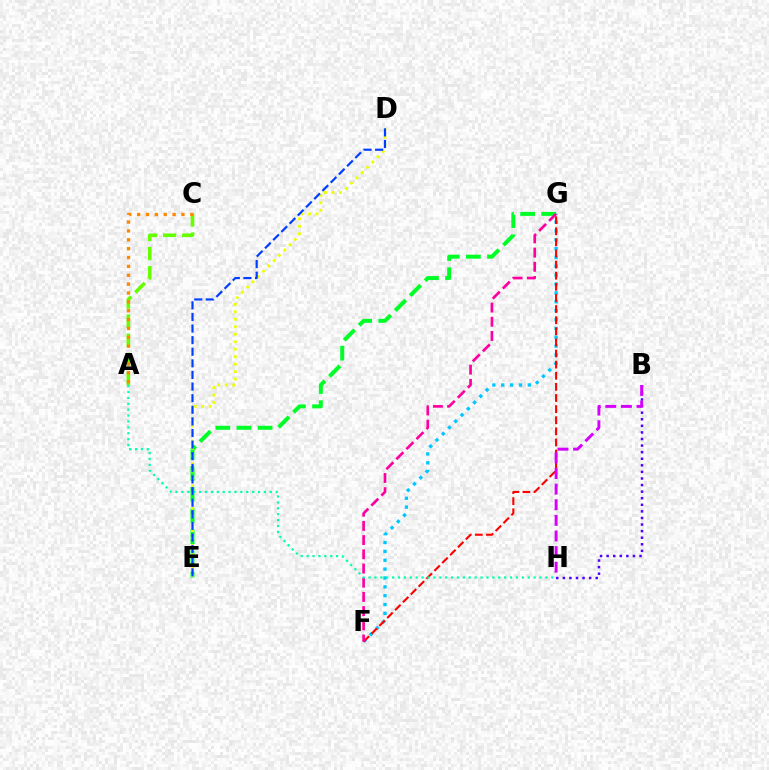{('F', 'G'): [{'color': '#00c7ff', 'line_style': 'dotted', 'thickness': 2.41}, {'color': '#ff0000', 'line_style': 'dashed', 'thickness': 1.51}, {'color': '#ff00a0', 'line_style': 'dashed', 'thickness': 1.93}], ('B', 'H'): [{'color': '#4f00ff', 'line_style': 'dotted', 'thickness': 1.79}, {'color': '#d600ff', 'line_style': 'dashed', 'thickness': 2.12}], ('E', 'G'): [{'color': '#00ff27', 'line_style': 'dashed', 'thickness': 2.87}], ('D', 'E'): [{'color': '#eeff00', 'line_style': 'dotted', 'thickness': 2.03}, {'color': '#003fff', 'line_style': 'dashed', 'thickness': 1.58}], ('A', 'C'): [{'color': '#66ff00', 'line_style': 'dashed', 'thickness': 2.59}, {'color': '#ff8800', 'line_style': 'dotted', 'thickness': 2.41}], ('A', 'H'): [{'color': '#00ffaf', 'line_style': 'dotted', 'thickness': 1.6}]}